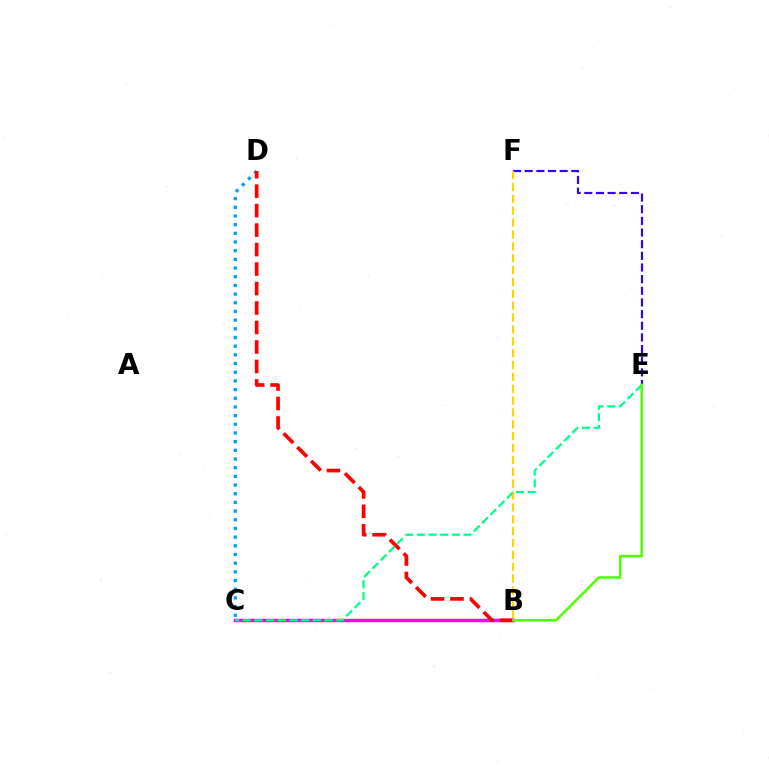{('E', 'F'): [{'color': '#3700ff', 'line_style': 'dashed', 'thickness': 1.58}], ('B', 'C'): [{'color': '#ff00ed', 'line_style': 'solid', 'thickness': 2.48}], ('B', 'F'): [{'color': '#ffd500', 'line_style': 'dashed', 'thickness': 1.61}], ('C', 'D'): [{'color': '#009eff', 'line_style': 'dotted', 'thickness': 2.36}], ('B', 'D'): [{'color': '#ff0000', 'line_style': 'dashed', 'thickness': 2.65}], ('C', 'E'): [{'color': '#00ff86', 'line_style': 'dashed', 'thickness': 1.59}], ('B', 'E'): [{'color': '#4fff00', 'line_style': 'solid', 'thickness': 1.8}]}